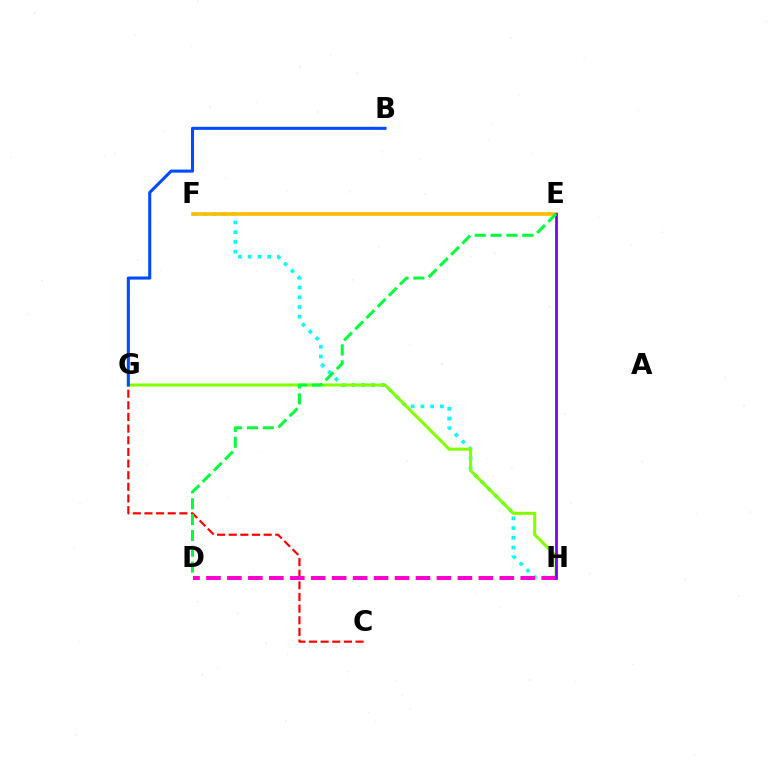{('F', 'H'): [{'color': '#00fff6', 'line_style': 'dotted', 'thickness': 2.64}], ('G', 'H'): [{'color': '#84ff00', 'line_style': 'solid', 'thickness': 2.19}], ('E', 'F'): [{'color': '#ffbd00', 'line_style': 'solid', 'thickness': 2.64}], ('C', 'G'): [{'color': '#ff0000', 'line_style': 'dashed', 'thickness': 1.58}], ('D', 'H'): [{'color': '#ff00cf', 'line_style': 'dashed', 'thickness': 2.85}], ('E', 'H'): [{'color': '#7200ff', 'line_style': 'solid', 'thickness': 1.97}], ('B', 'G'): [{'color': '#004bff', 'line_style': 'solid', 'thickness': 2.2}], ('D', 'E'): [{'color': '#00ff39', 'line_style': 'dashed', 'thickness': 2.15}]}